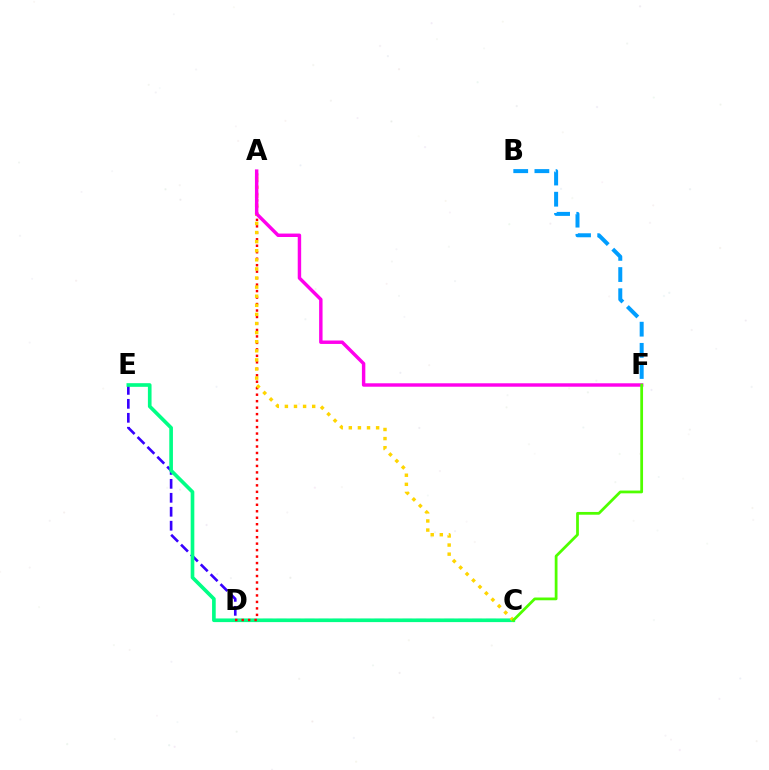{('C', 'E'): [{'color': '#3700ff', 'line_style': 'dashed', 'thickness': 1.9}, {'color': '#00ff86', 'line_style': 'solid', 'thickness': 2.63}], ('A', 'D'): [{'color': '#ff0000', 'line_style': 'dotted', 'thickness': 1.76}], ('A', 'C'): [{'color': '#ffd500', 'line_style': 'dotted', 'thickness': 2.47}], ('B', 'F'): [{'color': '#009eff', 'line_style': 'dashed', 'thickness': 2.87}], ('A', 'F'): [{'color': '#ff00ed', 'line_style': 'solid', 'thickness': 2.47}], ('C', 'F'): [{'color': '#4fff00', 'line_style': 'solid', 'thickness': 1.99}]}